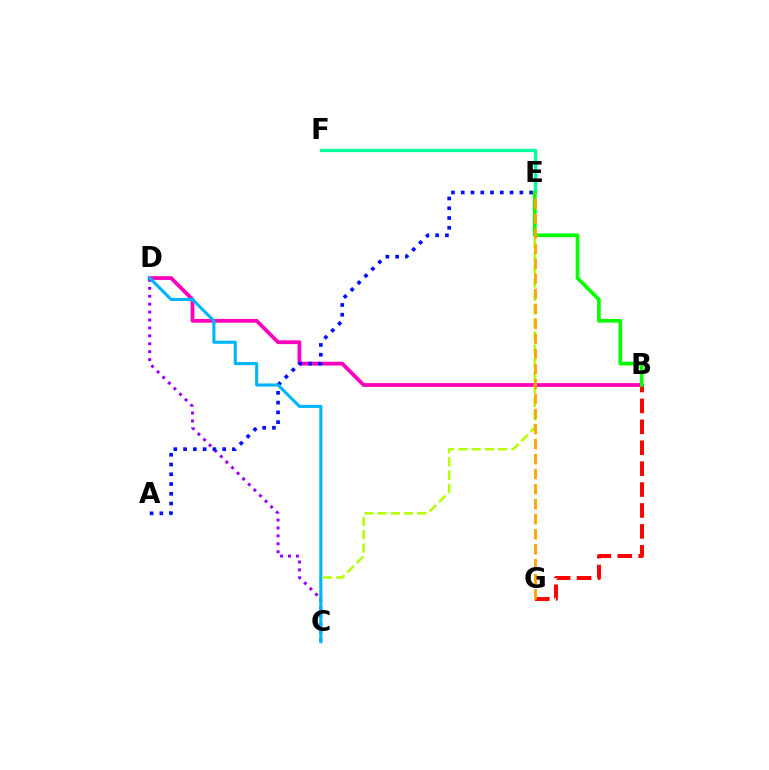{('B', 'D'): [{'color': '#ff00bd', 'line_style': 'solid', 'thickness': 2.72}], ('E', 'F'): [{'color': '#00ff9d', 'line_style': 'solid', 'thickness': 2.4}], ('C', 'E'): [{'color': '#b3ff00', 'line_style': 'dashed', 'thickness': 1.8}], ('C', 'D'): [{'color': '#9b00ff', 'line_style': 'dotted', 'thickness': 2.15}, {'color': '#00b5ff', 'line_style': 'solid', 'thickness': 2.23}], ('A', 'E'): [{'color': '#0010ff', 'line_style': 'dotted', 'thickness': 2.65}], ('B', 'G'): [{'color': '#ff0000', 'line_style': 'dashed', 'thickness': 2.84}], ('B', 'E'): [{'color': '#08ff00', 'line_style': 'solid', 'thickness': 2.66}], ('E', 'G'): [{'color': '#ffa500', 'line_style': 'dashed', 'thickness': 2.04}]}